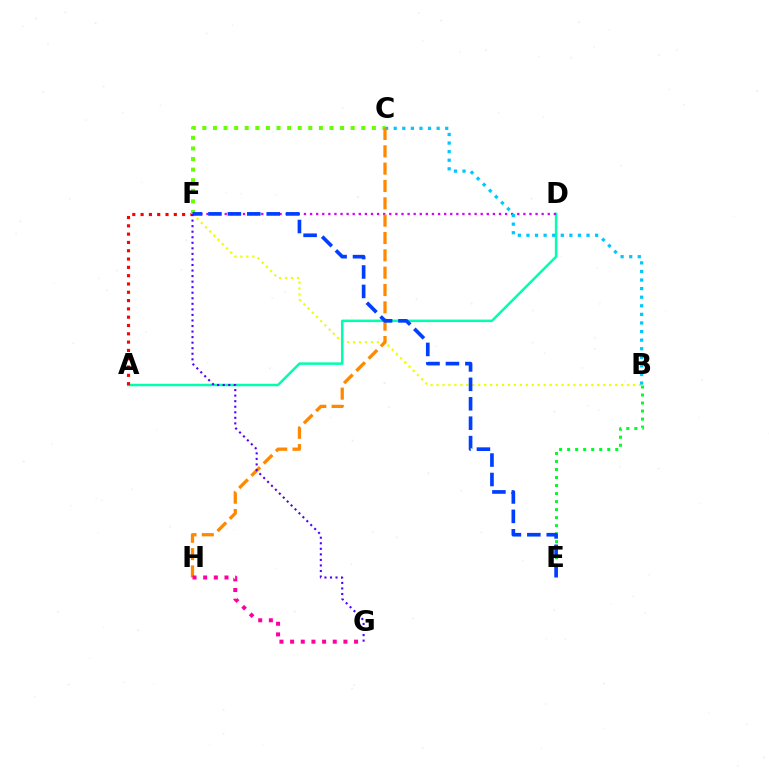{('B', 'F'): [{'color': '#eeff00', 'line_style': 'dotted', 'thickness': 1.62}], ('A', 'D'): [{'color': '#00ffaf', 'line_style': 'solid', 'thickness': 1.81}], ('B', 'E'): [{'color': '#00ff27', 'line_style': 'dotted', 'thickness': 2.18}], ('D', 'F'): [{'color': '#d600ff', 'line_style': 'dotted', 'thickness': 1.66}], ('A', 'F'): [{'color': '#ff0000', 'line_style': 'dotted', 'thickness': 2.26}], ('B', 'C'): [{'color': '#00c7ff', 'line_style': 'dotted', 'thickness': 2.33}], ('C', 'F'): [{'color': '#66ff00', 'line_style': 'dotted', 'thickness': 2.88}], ('C', 'H'): [{'color': '#ff8800', 'line_style': 'dashed', 'thickness': 2.36}], ('E', 'F'): [{'color': '#003fff', 'line_style': 'dashed', 'thickness': 2.64}], ('G', 'H'): [{'color': '#ff00a0', 'line_style': 'dotted', 'thickness': 2.9}], ('F', 'G'): [{'color': '#4f00ff', 'line_style': 'dotted', 'thickness': 1.51}]}